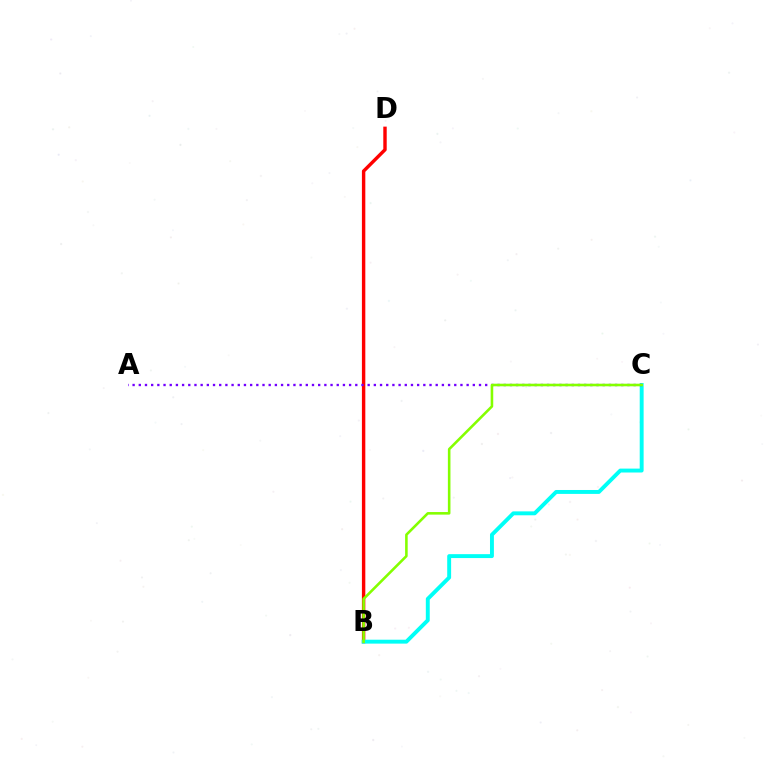{('B', 'D'): [{'color': '#ff0000', 'line_style': 'solid', 'thickness': 2.46}], ('B', 'C'): [{'color': '#00fff6', 'line_style': 'solid', 'thickness': 2.81}, {'color': '#84ff00', 'line_style': 'solid', 'thickness': 1.86}], ('A', 'C'): [{'color': '#7200ff', 'line_style': 'dotted', 'thickness': 1.68}]}